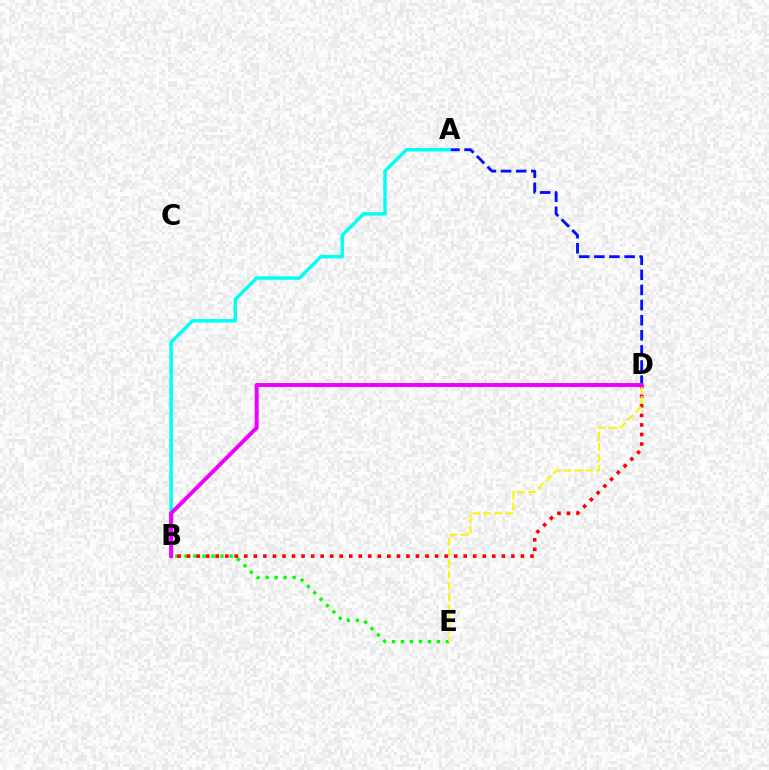{('B', 'E'): [{'color': '#08ff00', 'line_style': 'dotted', 'thickness': 2.44}], ('B', 'D'): [{'color': '#ff0000', 'line_style': 'dotted', 'thickness': 2.59}, {'color': '#ee00ff', 'line_style': 'solid', 'thickness': 2.85}], ('A', 'D'): [{'color': '#0010ff', 'line_style': 'dashed', 'thickness': 2.05}], ('D', 'E'): [{'color': '#fcf500', 'line_style': 'dashed', 'thickness': 1.5}], ('A', 'B'): [{'color': '#00fff6', 'line_style': 'solid', 'thickness': 2.49}]}